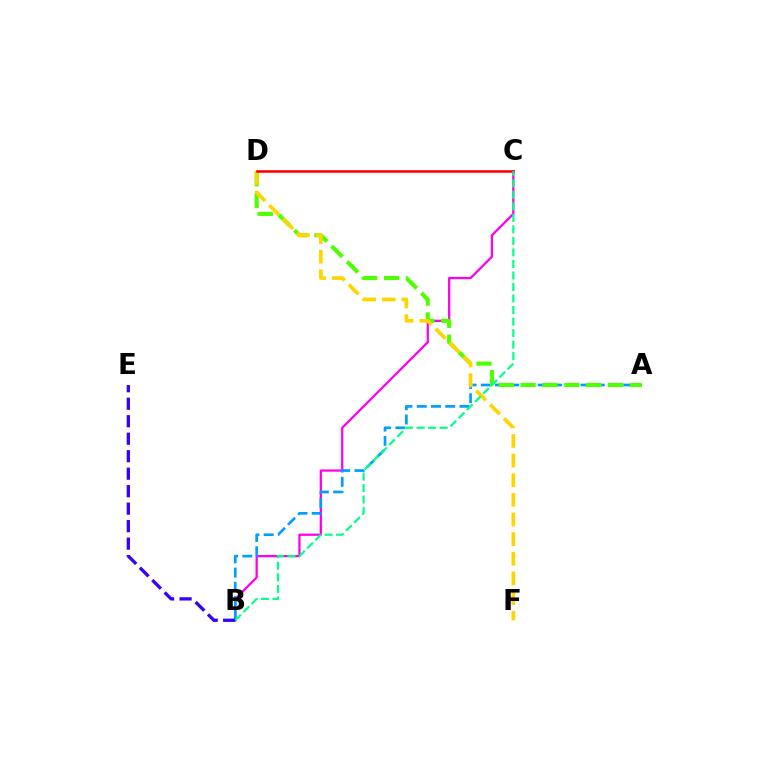{('B', 'C'): [{'color': '#ff00ed', 'line_style': 'solid', 'thickness': 1.64}, {'color': '#00ff86', 'line_style': 'dashed', 'thickness': 1.57}], ('A', 'B'): [{'color': '#009eff', 'line_style': 'dashed', 'thickness': 1.93}], ('A', 'D'): [{'color': '#4fff00', 'line_style': 'dashed', 'thickness': 2.97}], ('B', 'E'): [{'color': '#3700ff', 'line_style': 'dashed', 'thickness': 2.38}], ('D', 'F'): [{'color': '#ffd500', 'line_style': 'dashed', 'thickness': 2.67}], ('C', 'D'): [{'color': '#ff0000', 'line_style': 'solid', 'thickness': 1.88}]}